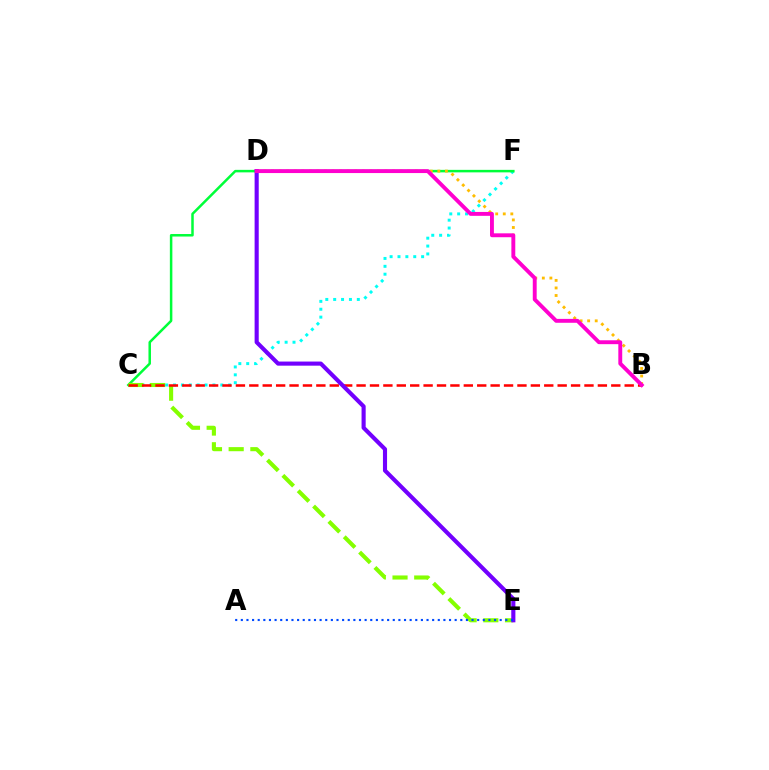{('C', 'F'): [{'color': '#00fff6', 'line_style': 'dotted', 'thickness': 2.14}, {'color': '#00ff39', 'line_style': 'solid', 'thickness': 1.81}], ('C', 'E'): [{'color': '#84ff00', 'line_style': 'dashed', 'thickness': 2.95}], ('B', 'D'): [{'color': '#ffbd00', 'line_style': 'dotted', 'thickness': 2.05}, {'color': '#ff00cf', 'line_style': 'solid', 'thickness': 2.8}], ('B', 'C'): [{'color': '#ff0000', 'line_style': 'dashed', 'thickness': 1.82}], ('D', 'E'): [{'color': '#7200ff', 'line_style': 'solid', 'thickness': 2.96}], ('A', 'E'): [{'color': '#004bff', 'line_style': 'dotted', 'thickness': 1.53}]}